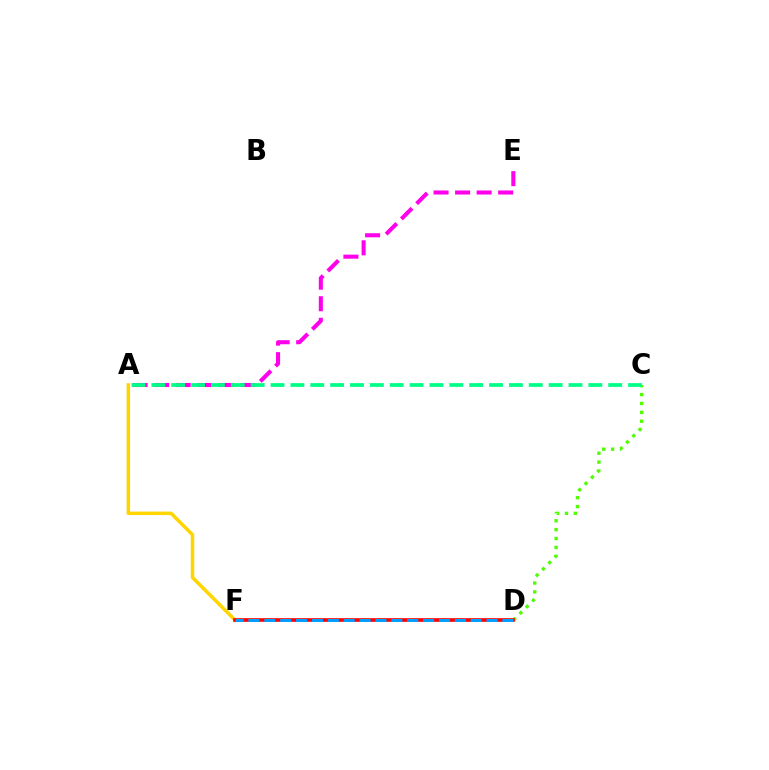{('A', 'F'): [{'color': '#ffd500', 'line_style': 'solid', 'thickness': 2.51}], ('D', 'F'): [{'color': '#3700ff', 'line_style': 'dotted', 'thickness': 1.64}, {'color': '#ff0000', 'line_style': 'solid', 'thickness': 2.62}, {'color': '#009eff', 'line_style': 'dashed', 'thickness': 2.16}], ('A', 'E'): [{'color': '#ff00ed', 'line_style': 'dashed', 'thickness': 2.93}], ('C', 'D'): [{'color': '#4fff00', 'line_style': 'dotted', 'thickness': 2.42}], ('A', 'C'): [{'color': '#00ff86', 'line_style': 'dashed', 'thickness': 2.7}]}